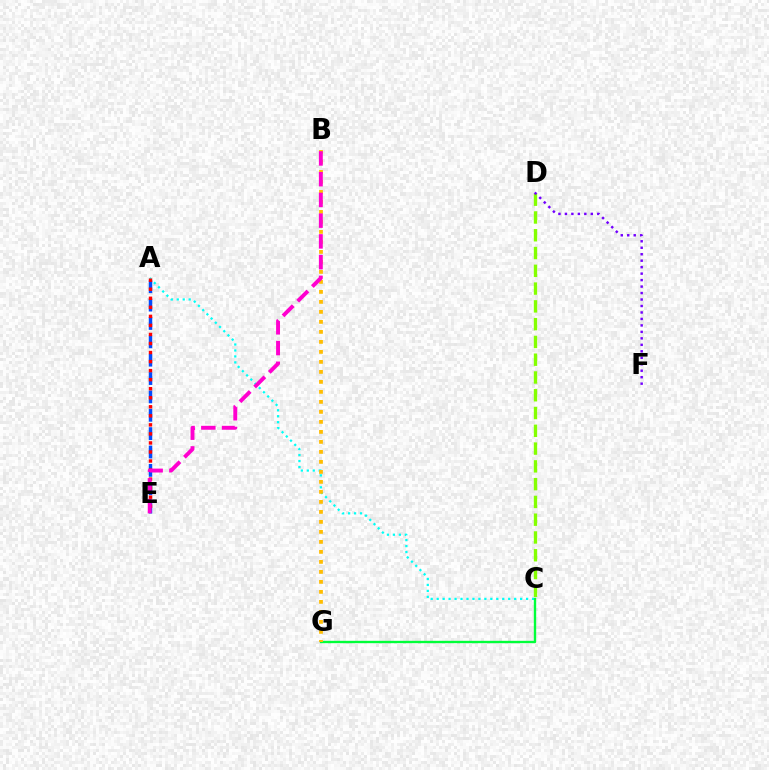{('C', 'D'): [{'color': '#84ff00', 'line_style': 'dashed', 'thickness': 2.42}], ('A', 'E'): [{'color': '#004bff', 'line_style': 'dashed', 'thickness': 2.49}, {'color': '#ff0000', 'line_style': 'dotted', 'thickness': 2.46}], ('A', 'C'): [{'color': '#00fff6', 'line_style': 'dotted', 'thickness': 1.62}], ('C', 'G'): [{'color': '#00ff39', 'line_style': 'solid', 'thickness': 1.7}], ('D', 'F'): [{'color': '#7200ff', 'line_style': 'dotted', 'thickness': 1.76}], ('B', 'G'): [{'color': '#ffbd00', 'line_style': 'dotted', 'thickness': 2.72}], ('B', 'E'): [{'color': '#ff00cf', 'line_style': 'dashed', 'thickness': 2.82}]}